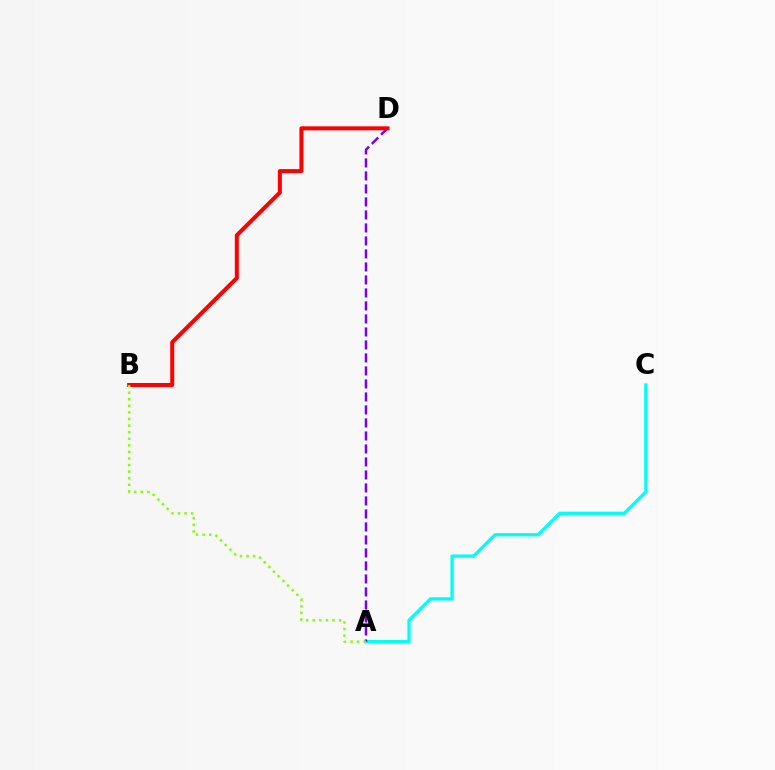{('A', 'C'): [{'color': '#00fff6', 'line_style': 'solid', 'thickness': 2.37}], ('A', 'D'): [{'color': '#7200ff', 'line_style': 'dashed', 'thickness': 1.77}], ('B', 'D'): [{'color': '#ff0000', 'line_style': 'solid', 'thickness': 2.88}], ('A', 'B'): [{'color': '#84ff00', 'line_style': 'dotted', 'thickness': 1.79}]}